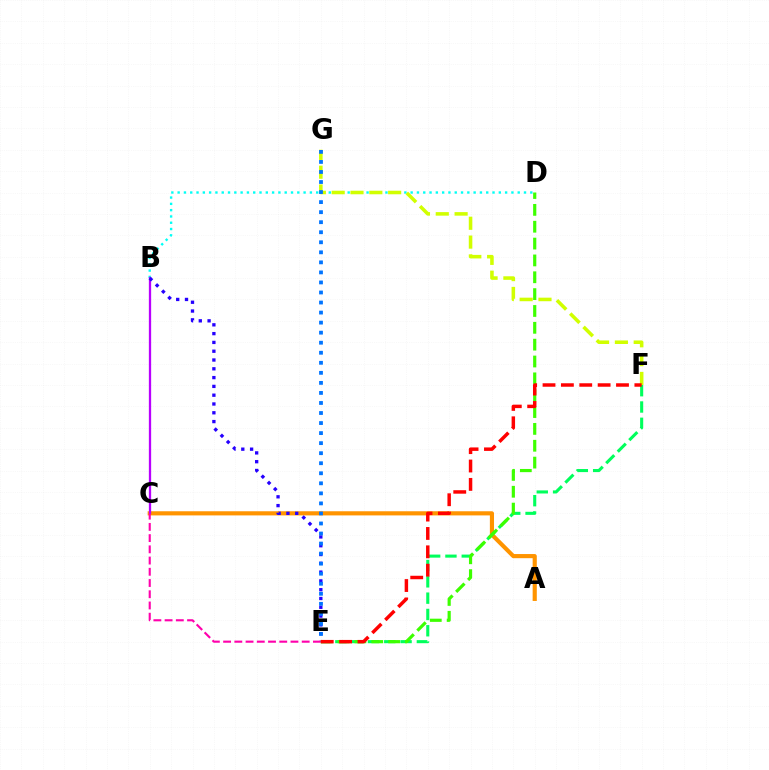{('A', 'C'): [{'color': '#ff9400', 'line_style': 'solid', 'thickness': 2.98}], ('B', 'D'): [{'color': '#00fff6', 'line_style': 'dotted', 'thickness': 1.71}], ('E', 'F'): [{'color': '#00ff5c', 'line_style': 'dashed', 'thickness': 2.21}, {'color': '#ff0000', 'line_style': 'dashed', 'thickness': 2.5}], ('B', 'C'): [{'color': '#b900ff', 'line_style': 'solid', 'thickness': 1.65}], ('F', 'G'): [{'color': '#d1ff00', 'line_style': 'dashed', 'thickness': 2.56}], ('B', 'E'): [{'color': '#2500ff', 'line_style': 'dotted', 'thickness': 2.39}], ('C', 'E'): [{'color': '#ff00ac', 'line_style': 'dashed', 'thickness': 1.53}], ('D', 'E'): [{'color': '#3dff00', 'line_style': 'dashed', 'thickness': 2.29}], ('E', 'G'): [{'color': '#0074ff', 'line_style': 'dotted', 'thickness': 2.73}]}